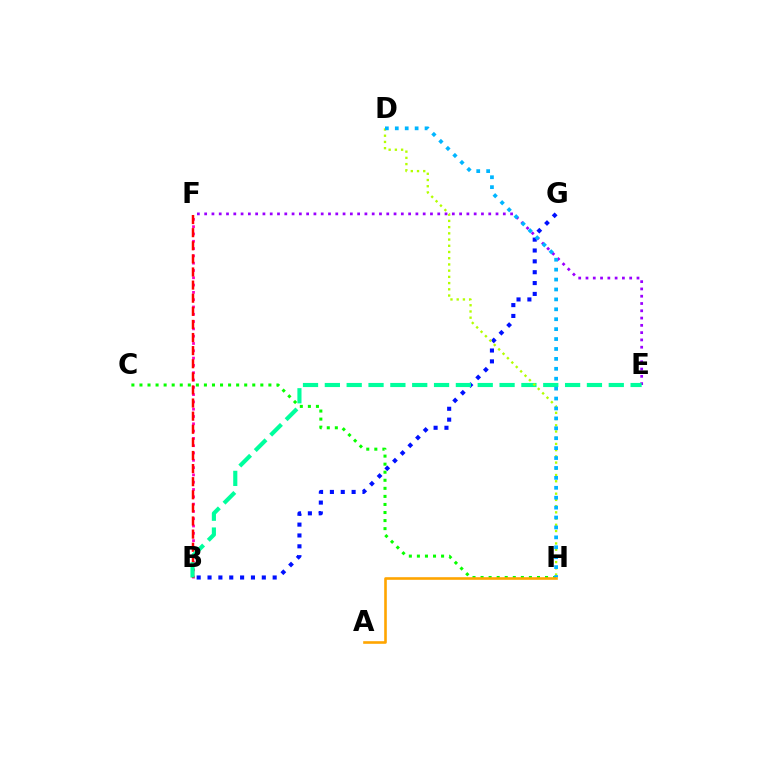{('B', 'G'): [{'color': '#0010ff', 'line_style': 'dotted', 'thickness': 2.95}], ('C', 'H'): [{'color': '#08ff00', 'line_style': 'dotted', 'thickness': 2.19}], ('B', 'F'): [{'color': '#ff00bd', 'line_style': 'dotted', 'thickness': 1.98}, {'color': '#ff0000', 'line_style': 'dashed', 'thickness': 1.78}], ('E', 'F'): [{'color': '#9b00ff', 'line_style': 'dotted', 'thickness': 1.98}], ('B', 'E'): [{'color': '#00ff9d', 'line_style': 'dashed', 'thickness': 2.97}], ('D', 'H'): [{'color': '#b3ff00', 'line_style': 'dotted', 'thickness': 1.69}, {'color': '#00b5ff', 'line_style': 'dotted', 'thickness': 2.69}], ('A', 'H'): [{'color': '#ffa500', 'line_style': 'solid', 'thickness': 1.88}]}